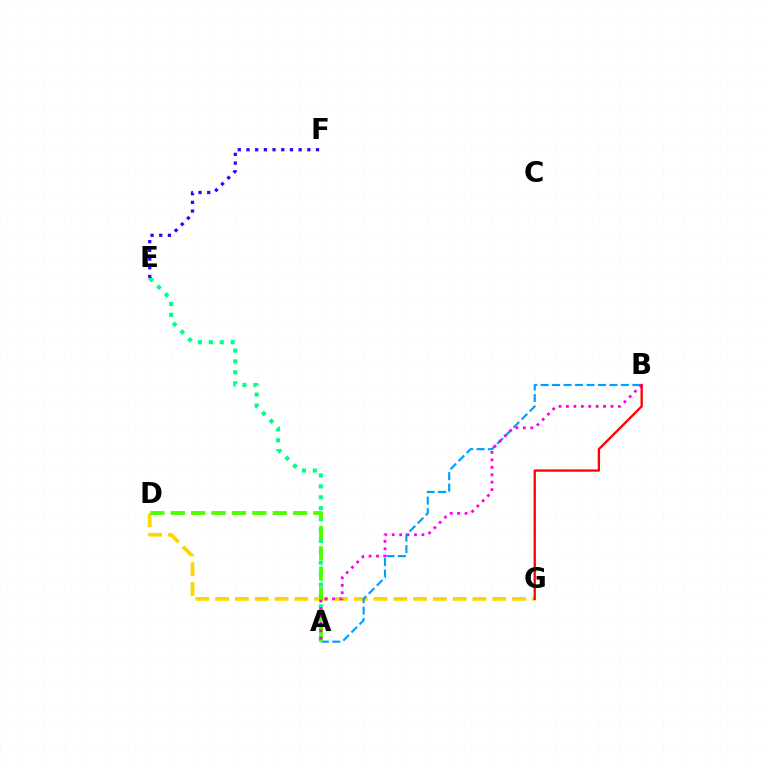{('D', 'G'): [{'color': '#ffd500', 'line_style': 'dashed', 'thickness': 2.69}], ('A', 'B'): [{'color': '#009eff', 'line_style': 'dashed', 'thickness': 1.56}, {'color': '#ff00ed', 'line_style': 'dotted', 'thickness': 2.02}], ('A', 'E'): [{'color': '#00ff86', 'line_style': 'dotted', 'thickness': 2.96}], ('A', 'D'): [{'color': '#4fff00', 'line_style': 'dashed', 'thickness': 2.77}], ('B', 'G'): [{'color': '#ff0000', 'line_style': 'solid', 'thickness': 1.66}], ('E', 'F'): [{'color': '#3700ff', 'line_style': 'dotted', 'thickness': 2.36}]}